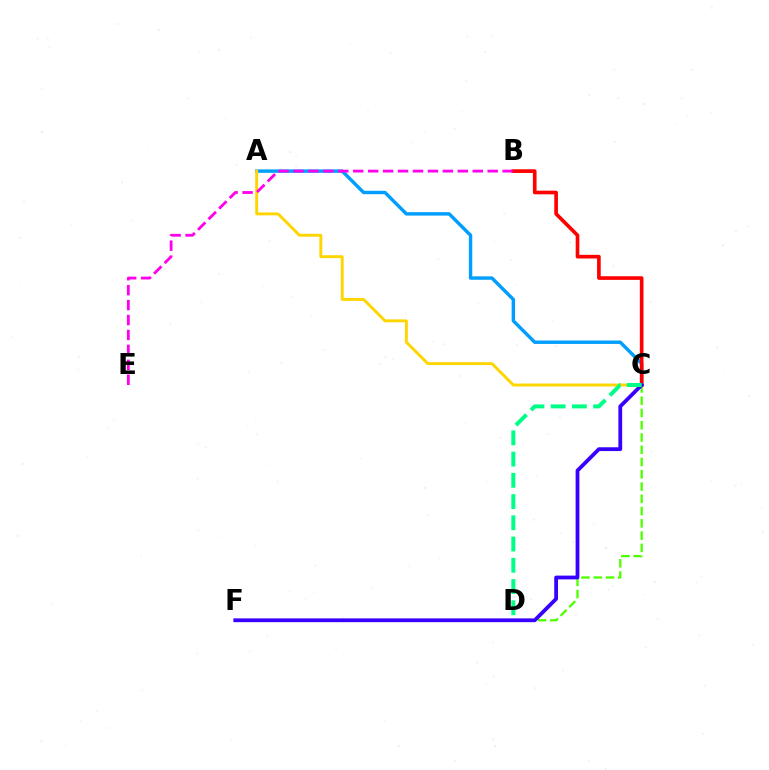{('C', 'D'): [{'color': '#4fff00', 'line_style': 'dashed', 'thickness': 1.67}, {'color': '#00ff86', 'line_style': 'dashed', 'thickness': 2.89}], ('A', 'C'): [{'color': '#009eff', 'line_style': 'solid', 'thickness': 2.46}, {'color': '#ffd500', 'line_style': 'solid', 'thickness': 2.09}], ('B', 'C'): [{'color': '#ff0000', 'line_style': 'solid', 'thickness': 2.63}], ('C', 'F'): [{'color': '#3700ff', 'line_style': 'solid', 'thickness': 2.73}], ('B', 'E'): [{'color': '#ff00ed', 'line_style': 'dashed', 'thickness': 2.03}]}